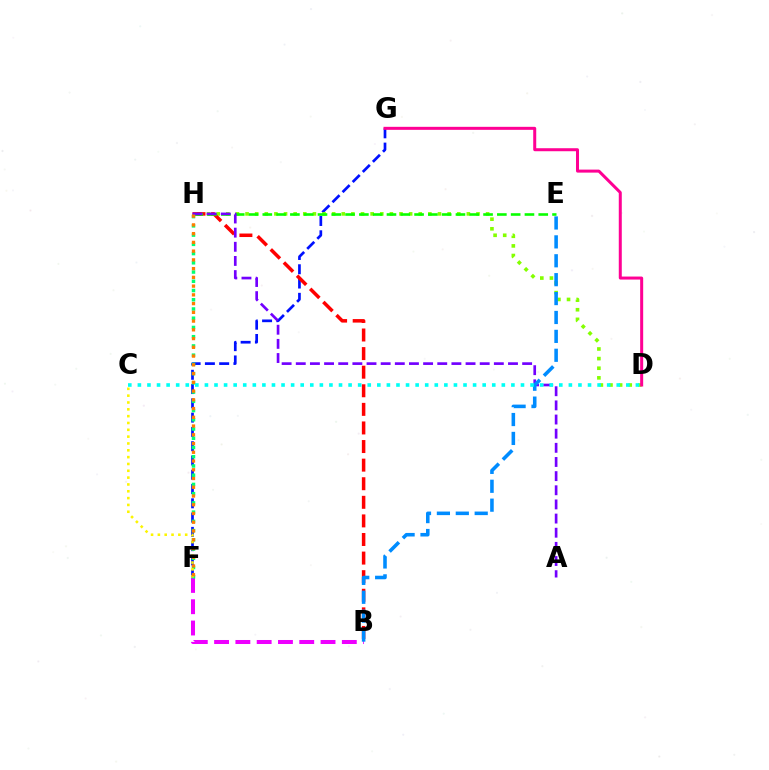{('F', 'G'): [{'color': '#0010ff', 'line_style': 'dashed', 'thickness': 1.94}], ('D', 'H'): [{'color': '#84ff00', 'line_style': 'dotted', 'thickness': 2.61}], ('B', 'F'): [{'color': '#ee00ff', 'line_style': 'dashed', 'thickness': 2.89}], ('B', 'H'): [{'color': '#ff0000', 'line_style': 'dashed', 'thickness': 2.53}], ('E', 'H'): [{'color': '#08ff00', 'line_style': 'dashed', 'thickness': 1.87}], ('D', 'G'): [{'color': '#ff0094', 'line_style': 'solid', 'thickness': 2.17}], ('A', 'H'): [{'color': '#7200ff', 'line_style': 'dashed', 'thickness': 1.92}], ('F', 'H'): [{'color': '#00ff74', 'line_style': 'dotted', 'thickness': 2.51}, {'color': '#ff7c00', 'line_style': 'dotted', 'thickness': 2.38}], ('B', 'E'): [{'color': '#008cff', 'line_style': 'dashed', 'thickness': 2.57}], ('C', 'F'): [{'color': '#fcf500', 'line_style': 'dotted', 'thickness': 1.86}], ('C', 'D'): [{'color': '#00fff6', 'line_style': 'dotted', 'thickness': 2.6}]}